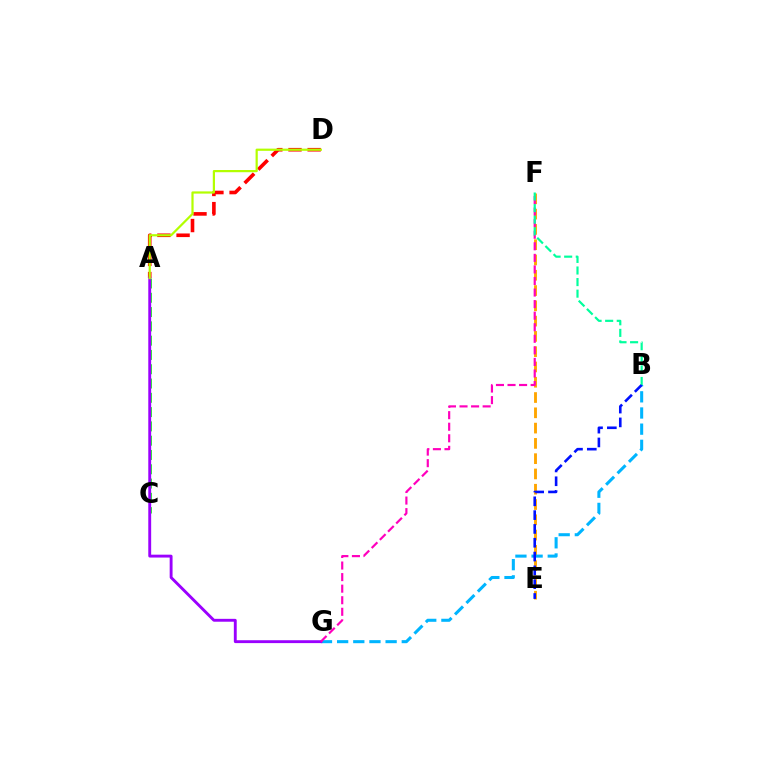{('E', 'F'): [{'color': '#ffa500', 'line_style': 'dashed', 'thickness': 2.08}], ('A', 'C'): [{'color': '#08ff00', 'line_style': 'dashed', 'thickness': 1.94}], ('B', 'G'): [{'color': '#00b5ff', 'line_style': 'dashed', 'thickness': 2.2}], ('A', 'D'): [{'color': '#ff0000', 'line_style': 'dashed', 'thickness': 2.6}, {'color': '#b3ff00', 'line_style': 'solid', 'thickness': 1.59}], ('A', 'G'): [{'color': '#9b00ff', 'line_style': 'solid', 'thickness': 2.07}], ('F', 'G'): [{'color': '#ff00bd', 'line_style': 'dashed', 'thickness': 1.57}], ('B', 'F'): [{'color': '#00ff9d', 'line_style': 'dashed', 'thickness': 1.57}], ('B', 'E'): [{'color': '#0010ff', 'line_style': 'dashed', 'thickness': 1.88}]}